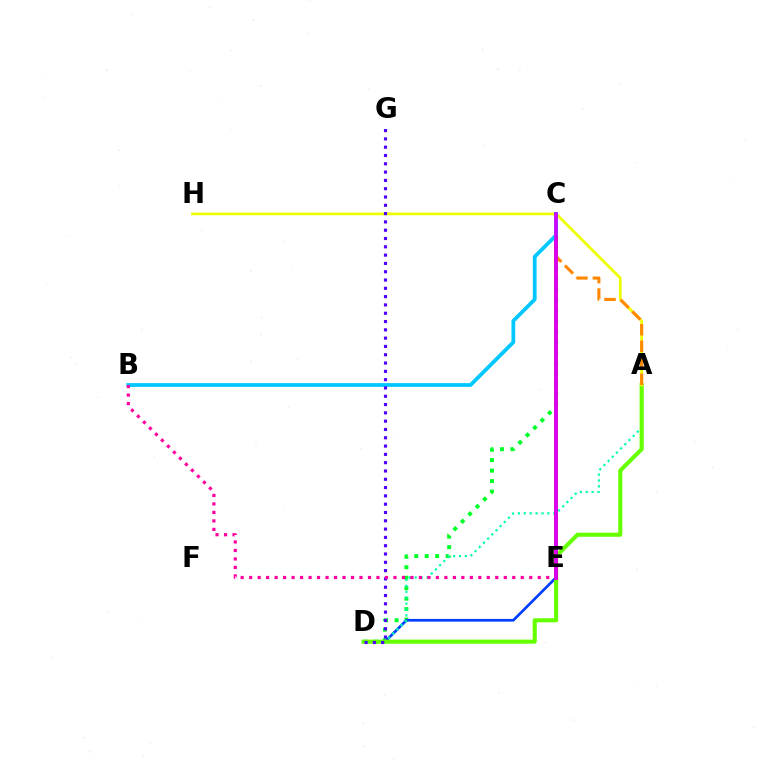{('C', 'D'): [{'color': '#00ff27', 'line_style': 'dotted', 'thickness': 2.85}], ('D', 'E'): [{'color': '#003fff', 'line_style': 'solid', 'thickness': 1.95}], ('A', 'D'): [{'color': '#00ffaf', 'line_style': 'dotted', 'thickness': 1.6}, {'color': '#66ff00', 'line_style': 'solid', 'thickness': 2.95}], ('A', 'H'): [{'color': '#eeff00', 'line_style': 'solid', 'thickness': 1.97}], ('A', 'C'): [{'color': '#ff8800', 'line_style': 'dashed', 'thickness': 2.24}], ('C', 'E'): [{'color': '#ff0000', 'line_style': 'solid', 'thickness': 2.66}, {'color': '#d600ff', 'line_style': 'solid', 'thickness': 2.55}], ('B', 'C'): [{'color': '#00c7ff', 'line_style': 'solid', 'thickness': 2.71}], ('D', 'G'): [{'color': '#4f00ff', 'line_style': 'dotted', 'thickness': 2.26}], ('B', 'E'): [{'color': '#ff00a0', 'line_style': 'dotted', 'thickness': 2.31}]}